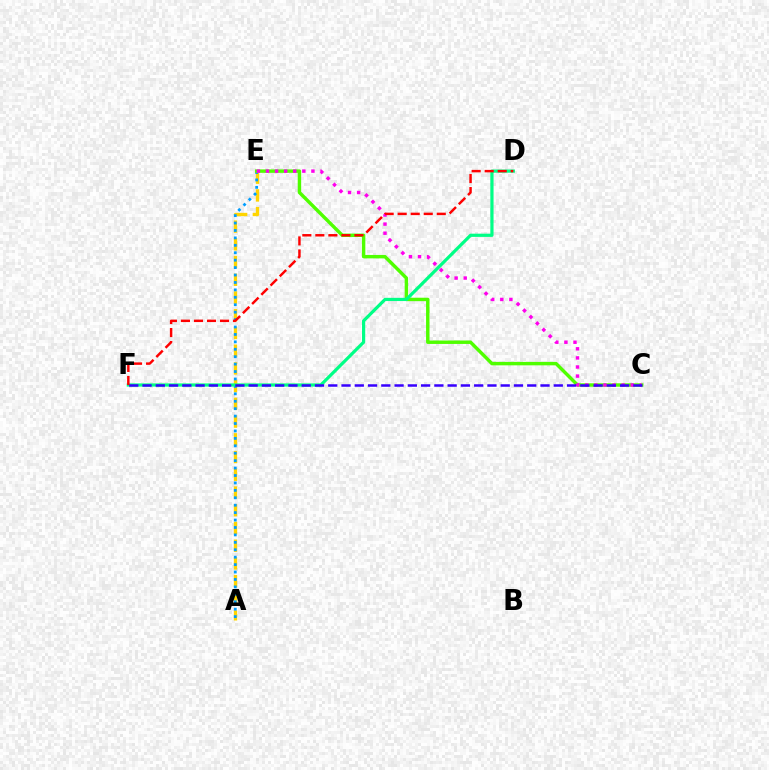{('A', 'E'): [{'color': '#ffd500', 'line_style': 'dashed', 'thickness': 2.41}, {'color': '#009eff', 'line_style': 'dotted', 'thickness': 2.02}], ('C', 'E'): [{'color': '#4fff00', 'line_style': 'solid', 'thickness': 2.47}, {'color': '#ff00ed', 'line_style': 'dotted', 'thickness': 2.47}], ('D', 'F'): [{'color': '#00ff86', 'line_style': 'solid', 'thickness': 2.31}, {'color': '#ff0000', 'line_style': 'dashed', 'thickness': 1.77}], ('C', 'F'): [{'color': '#3700ff', 'line_style': 'dashed', 'thickness': 1.8}]}